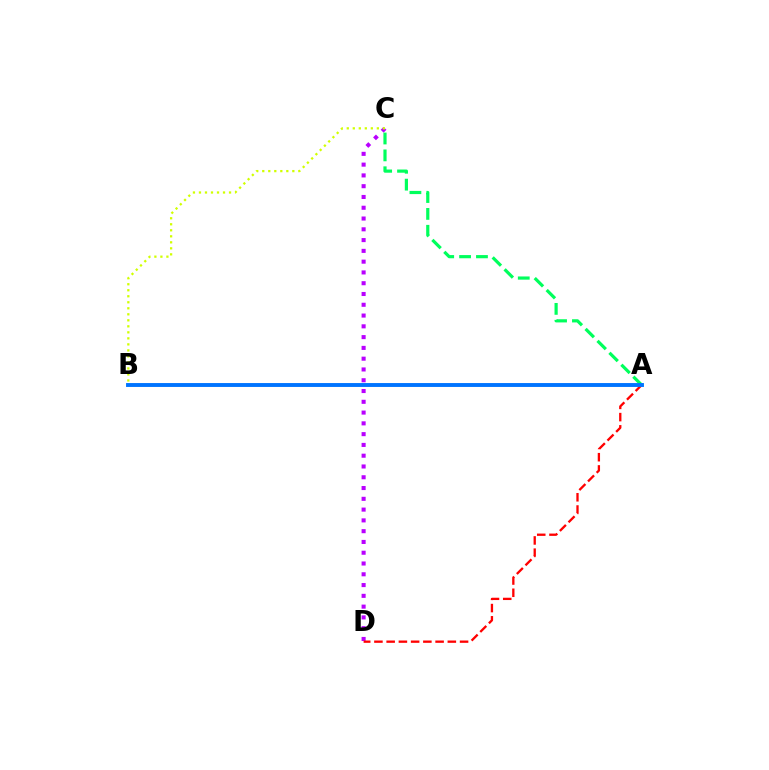{('C', 'D'): [{'color': '#b900ff', 'line_style': 'dotted', 'thickness': 2.93}], ('B', 'C'): [{'color': '#d1ff00', 'line_style': 'dotted', 'thickness': 1.63}], ('A', 'D'): [{'color': '#ff0000', 'line_style': 'dashed', 'thickness': 1.66}], ('A', 'C'): [{'color': '#00ff5c', 'line_style': 'dashed', 'thickness': 2.29}], ('A', 'B'): [{'color': '#0074ff', 'line_style': 'solid', 'thickness': 2.8}]}